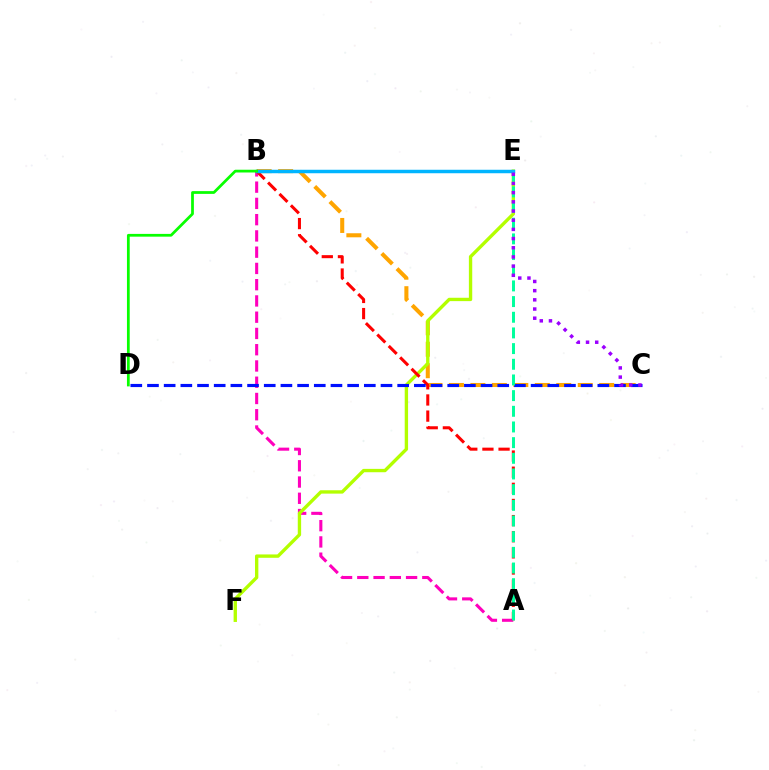{('B', 'C'): [{'color': '#ffa500', 'line_style': 'dashed', 'thickness': 2.92}], ('A', 'B'): [{'color': '#ff00bd', 'line_style': 'dashed', 'thickness': 2.21}, {'color': '#ff0000', 'line_style': 'dashed', 'thickness': 2.19}], ('E', 'F'): [{'color': '#b3ff00', 'line_style': 'solid', 'thickness': 2.42}], ('C', 'D'): [{'color': '#0010ff', 'line_style': 'dashed', 'thickness': 2.27}], ('A', 'E'): [{'color': '#00ff9d', 'line_style': 'dashed', 'thickness': 2.13}], ('B', 'E'): [{'color': '#00b5ff', 'line_style': 'solid', 'thickness': 2.5}], ('B', 'D'): [{'color': '#08ff00', 'line_style': 'solid', 'thickness': 1.98}], ('C', 'E'): [{'color': '#9b00ff', 'line_style': 'dotted', 'thickness': 2.5}]}